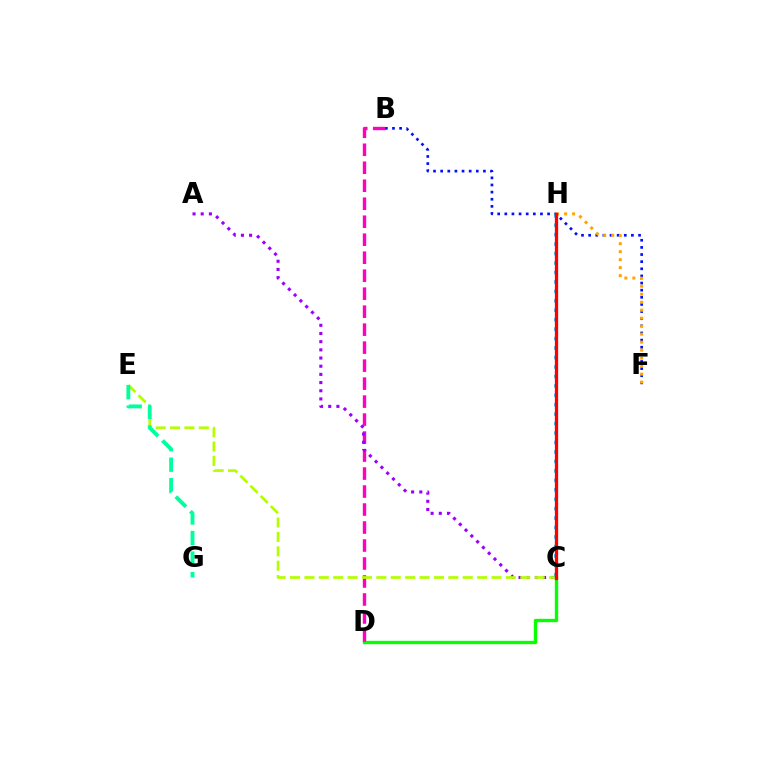{('C', 'D'): [{'color': '#08ff00', 'line_style': 'solid', 'thickness': 2.42}], ('B', 'F'): [{'color': '#0010ff', 'line_style': 'dotted', 'thickness': 1.94}], ('B', 'D'): [{'color': '#ff00bd', 'line_style': 'dashed', 'thickness': 2.44}], ('A', 'C'): [{'color': '#9b00ff', 'line_style': 'dotted', 'thickness': 2.22}], ('C', 'E'): [{'color': '#b3ff00', 'line_style': 'dashed', 'thickness': 1.95}], ('C', 'H'): [{'color': '#00b5ff', 'line_style': 'dotted', 'thickness': 2.57}, {'color': '#ff0000', 'line_style': 'solid', 'thickness': 2.36}], ('F', 'H'): [{'color': '#ffa500', 'line_style': 'dotted', 'thickness': 2.17}], ('E', 'G'): [{'color': '#00ff9d', 'line_style': 'dashed', 'thickness': 2.79}]}